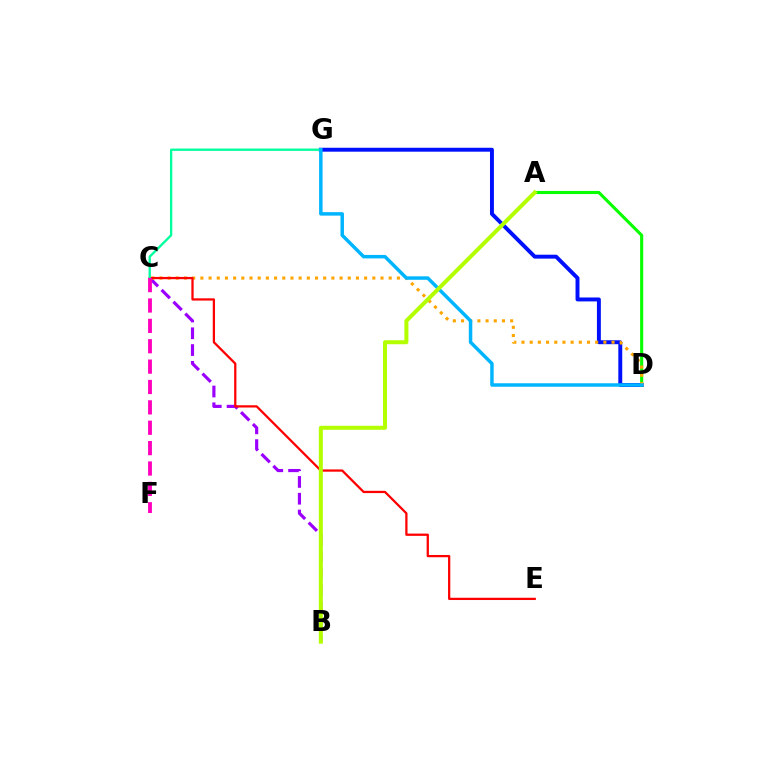{('D', 'G'): [{'color': '#0010ff', 'line_style': 'solid', 'thickness': 2.83}, {'color': '#00b5ff', 'line_style': 'solid', 'thickness': 2.5}], ('A', 'D'): [{'color': '#08ff00', 'line_style': 'solid', 'thickness': 2.24}], ('B', 'C'): [{'color': '#9b00ff', 'line_style': 'dashed', 'thickness': 2.28}], ('C', 'D'): [{'color': '#ffa500', 'line_style': 'dotted', 'thickness': 2.22}], ('C', 'E'): [{'color': '#ff0000', 'line_style': 'solid', 'thickness': 1.63}], ('C', 'G'): [{'color': '#00ff9d', 'line_style': 'solid', 'thickness': 1.67}], ('C', 'F'): [{'color': '#ff00bd', 'line_style': 'dashed', 'thickness': 2.77}], ('A', 'B'): [{'color': '#b3ff00', 'line_style': 'solid', 'thickness': 2.9}]}